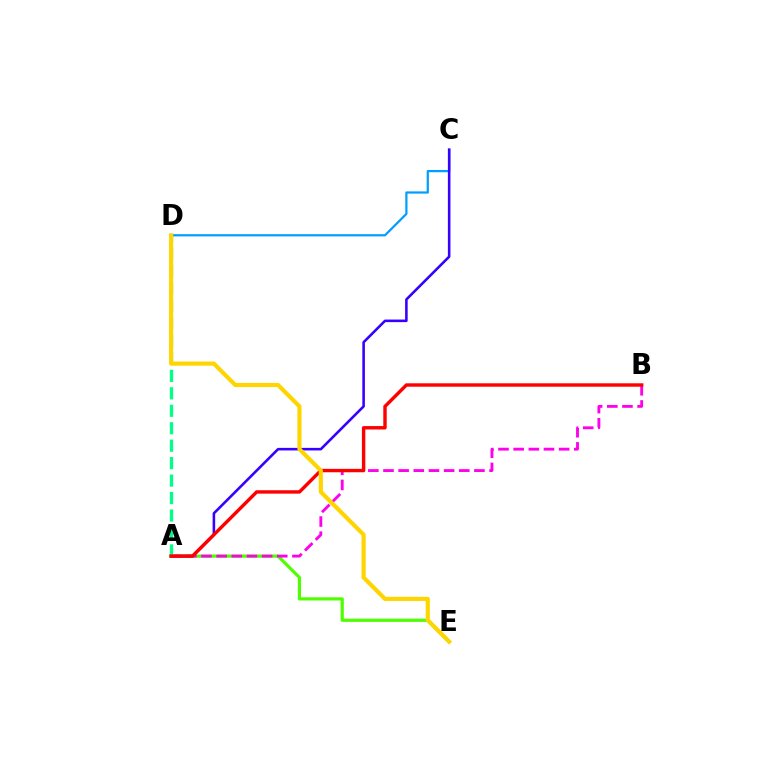{('C', 'D'): [{'color': '#009eff', 'line_style': 'solid', 'thickness': 1.59}], ('A', 'E'): [{'color': '#4fff00', 'line_style': 'solid', 'thickness': 2.29}], ('A', 'C'): [{'color': '#3700ff', 'line_style': 'solid', 'thickness': 1.85}], ('A', 'B'): [{'color': '#ff00ed', 'line_style': 'dashed', 'thickness': 2.06}, {'color': '#ff0000', 'line_style': 'solid', 'thickness': 2.46}], ('A', 'D'): [{'color': '#00ff86', 'line_style': 'dashed', 'thickness': 2.37}], ('D', 'E'): [{'color': '#ffd500', 'line_style': 'solid', 'thickness': 2.98}]}